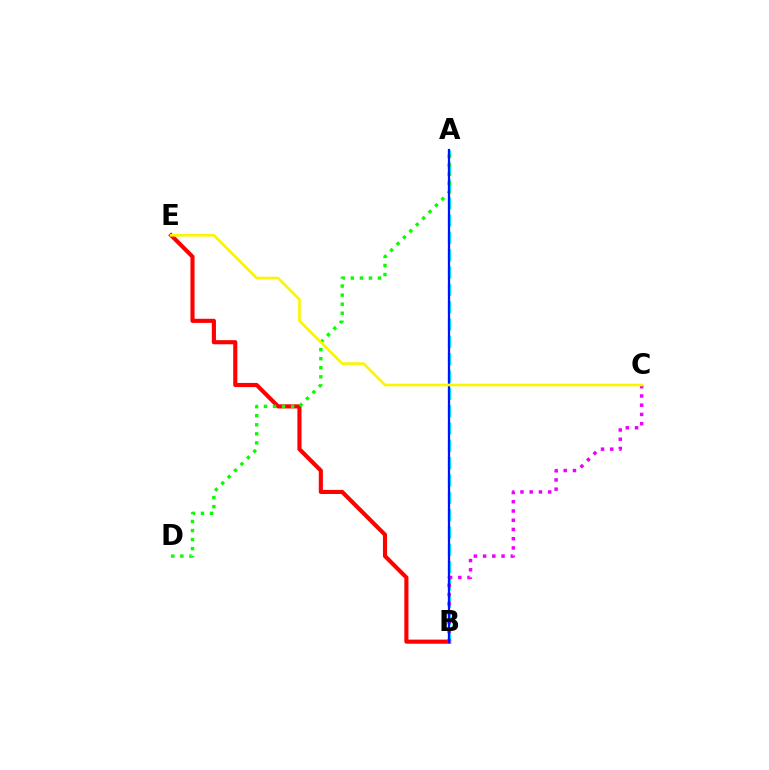{('B', 'E'): [{'color': '#ff0000', 'line_style': 'solid', 'thickness': 2.97}], ('A', 'B'): [{'color': '#00fff6', 'line_style': 'dashed', 'thickness': 2.35}, {'color': '#0010ff', 'line_style': 'solid', 'thickness': 1.62}], ('A', 'D'): [{'color': '#08ff00', 'line_style': 'dotted', 'thickness': 2.46}], ('B', 'C'): [{'color': '#ee00ff', 'line_style': 'dotted', 'thickness': 2.51}], ('C', 'E'): [{'color': '#fcf500', 'line_style': 'solid', 'thickness': 1.92}]}